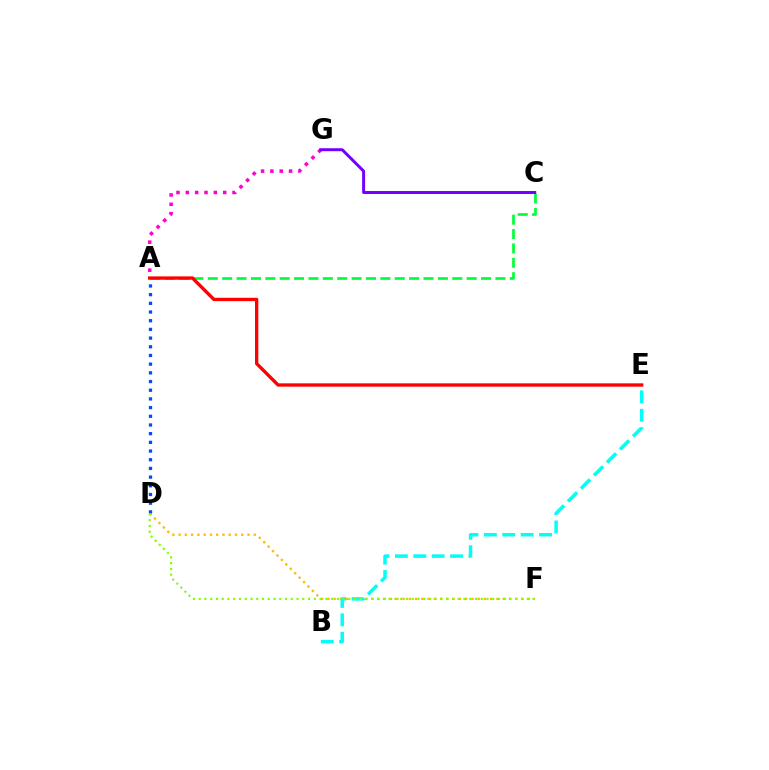{('A', 'C'): [{'color': '#00ff39', 'line_style': 'dashed', 'thickness': 1.95}], ('D', 'F'): [{'color': '#ffbd00', 'line_style': 'dotted', 'thickness': 1.7}, {'color': '#84ff00', 'line_style': 'dotted', 'thickness': 1.56}], ('A', 'G'): [{'color': '#ff00cf', 'line_style': 'dotted', 'thickness': 2.54}], ('C', 'G'): [{'color': '#7200ff', 'line_style': 'solid', 'thickness': 2.14}], ('B', 'E'): [{'color': '#00fff6', 'line_style': 'dashed', 'thickness': 2.5}], ('A', 'D'): [{'color': '#004bff', 'line_style': 'dotted', 'thickness': 2.36}], ('A', 'E'): [{'color': '#ff0000', 'line_style': 'solid', 'thickness': 2.4}]}